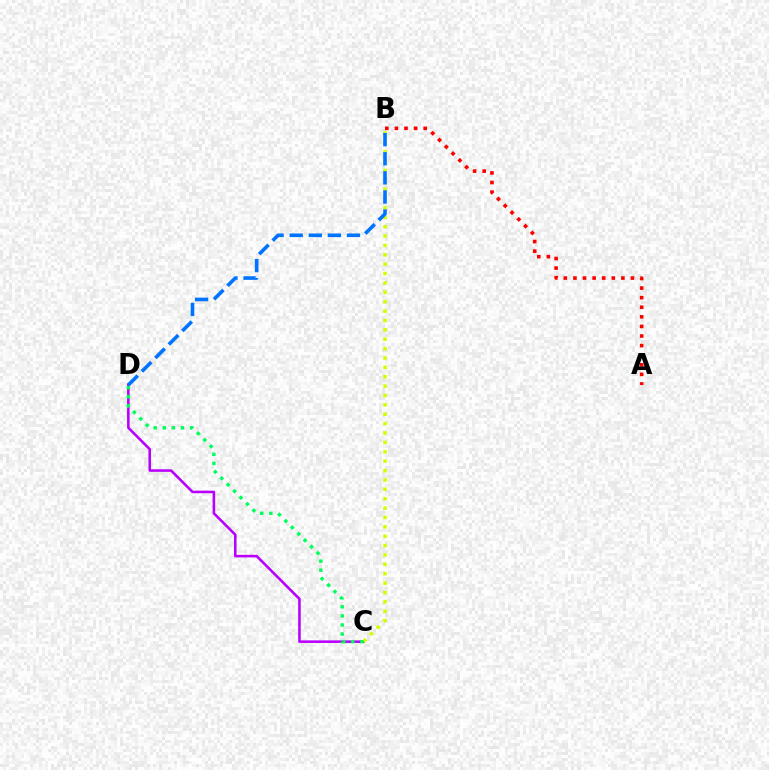{('C', 'D'): [{'color': '#b900ff', 'line_style': 'solid', 'thickness': 1.85}, {'color': '#00ff5c', 'line_style': 'dotted', 'thickness': 2.47}], ('B', 'C'): [{'color': '#d1ff00', 'line_style': 'dotted', 'thickness': 2.55}], ('A', 'B'): [{'color': '#ff0000', 'line_style': 'dotted', 'thickness': 2.61}], ('B', 'D'): [{'color': '#0074ff', 'line_style': 'dashed', 'thickness': 2.59}]}